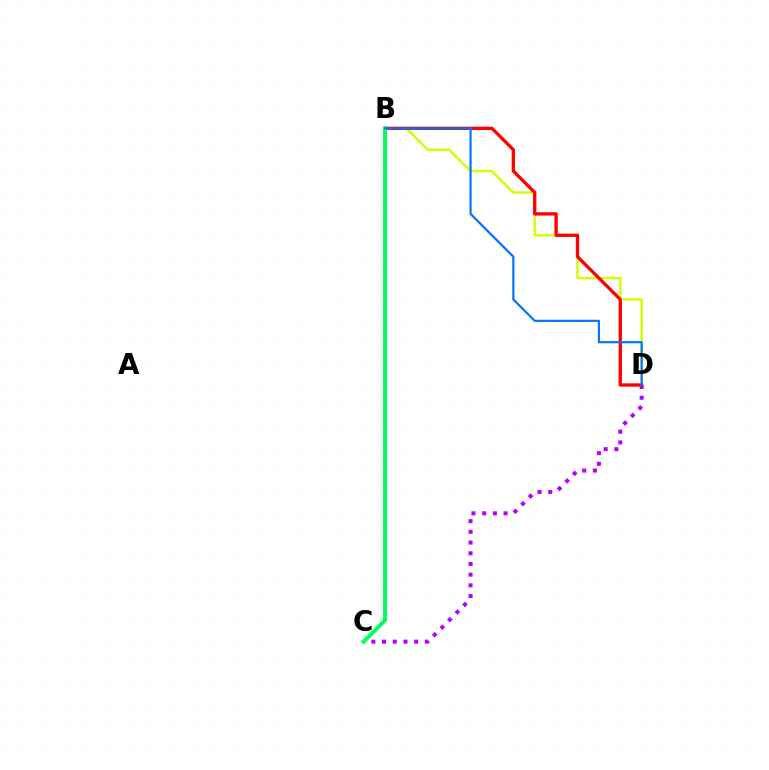{('C', 'D'): [{'color': '#b900ff', 'line_style': 'dotted', 'thickness': 2.91}], ('B', 'D'): [{'color': '#d1ff00', 'line_style': 'solid', 'thickness': 1.74}, {'color': '#ff0000', 'line_style': 'solid', 'thickness': 2.38}, {'color': '#0074ff', 'line_style': 'solid', 'thickness': 1.57}], ('B', 'C'): [{'color': '#00ff5c', 'line_style': 'solid', 'thickness': 2.87}]}